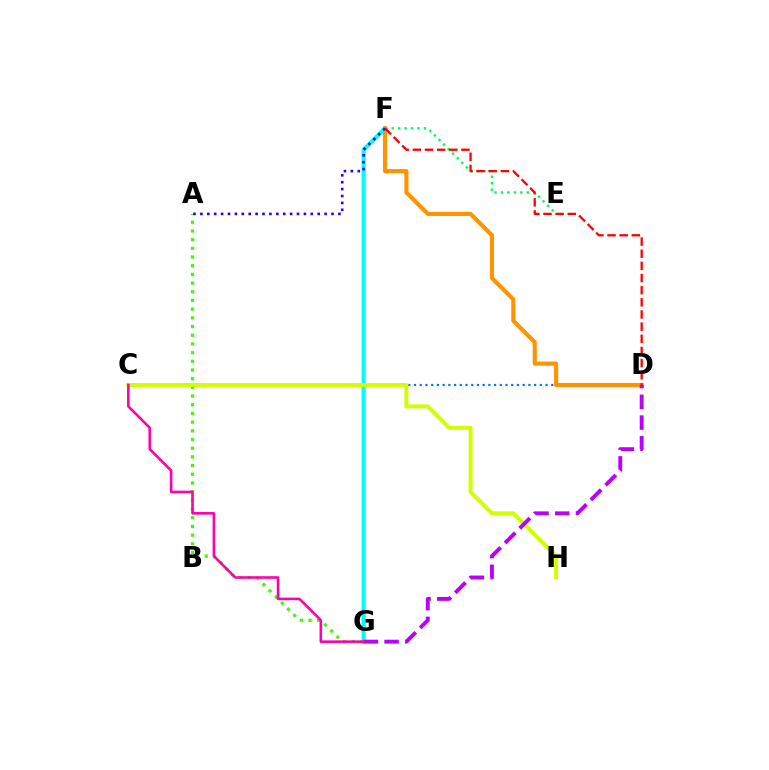{('E', 'F'): [{'color': '#00ff5c', 'line_style': 'dotted', 'thickness': 1.75}], ('C', 'D'): [{'color': '#0074ff', 'line_style': 'dotted', 'thickness': 1.55}], ('F', 'G'): [{'color': '#00fff6', 'line_style': 'solid', 'thickness': 2.98}], ('D', 'F'): [{'color': '#ff9400', 'line_style': 'solid', 'thickness': 2.97}, {'color': '#ff0000', 'line_style': 'dashed', 'thickness': 1.65}], ('A', 'G'): [{'color': '#3dff00', 'line_style': 'dotted', 'thickness': 2.36}], ('C', 'H'): [{'color': '#d1ff00', 'line_style': 'solid', 'thickness': 2.86}], ('D', 'G'): [{'color': '#b900ff', 'line_style': 'dashed', 'thickness': 2.82}], ('A', 'F'): [{'color': '#2500ff', 'line_style': 'dotted', 'thickness': 1.87}], ('C', 'G'): [{'color': '#ff00ac', 'line_style': 'solid', 'thickness': 1.86}]}